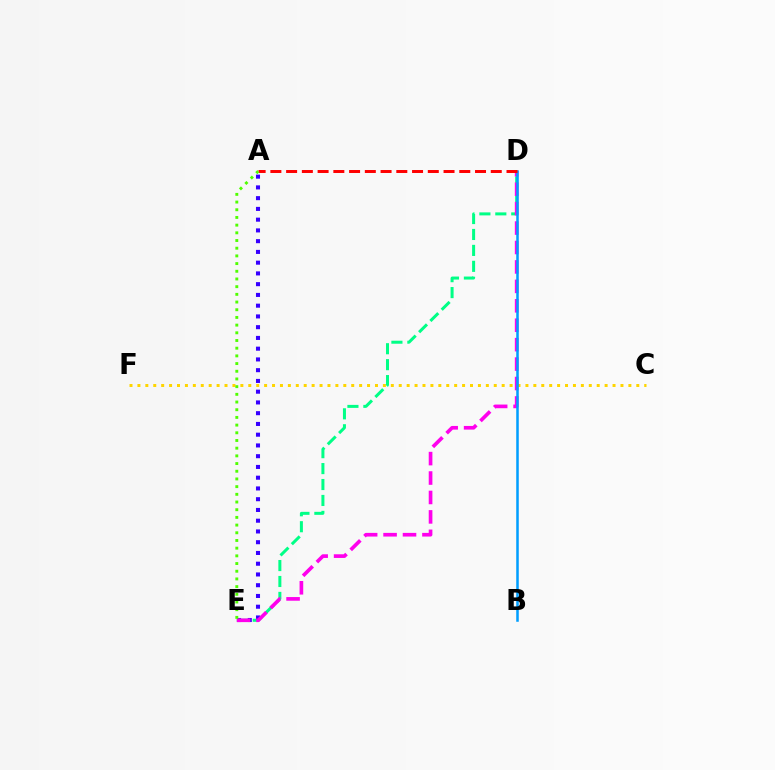{('C', 'F'): [{'color': '#ffd500', 'line_style': 'dotted', 'thickness': 2.15}], ('D', 'E'): [{'color': '#00ff86', 'line_style': 'dashed', 'thickness': 2.16}, {'color': '#ff00ed', 'line_style': 'dashed', 'thickness': 2.64}], ('A', 'E'): [{'color': '#3700ff', 'line_style': 'dotted', 'thickness': 2.92}, {'color': '#4fff00', 'line_style': 'dotted', 'thickness': 2.09}], ('B', 'D'): [{'color': '#009eff', 'line_style': 'solid', 'thickness': 1.82}], ('A', 'D'): [{'color': '#ff0000', 'line_style': 'dashed', 'thickness': 2.14}]}